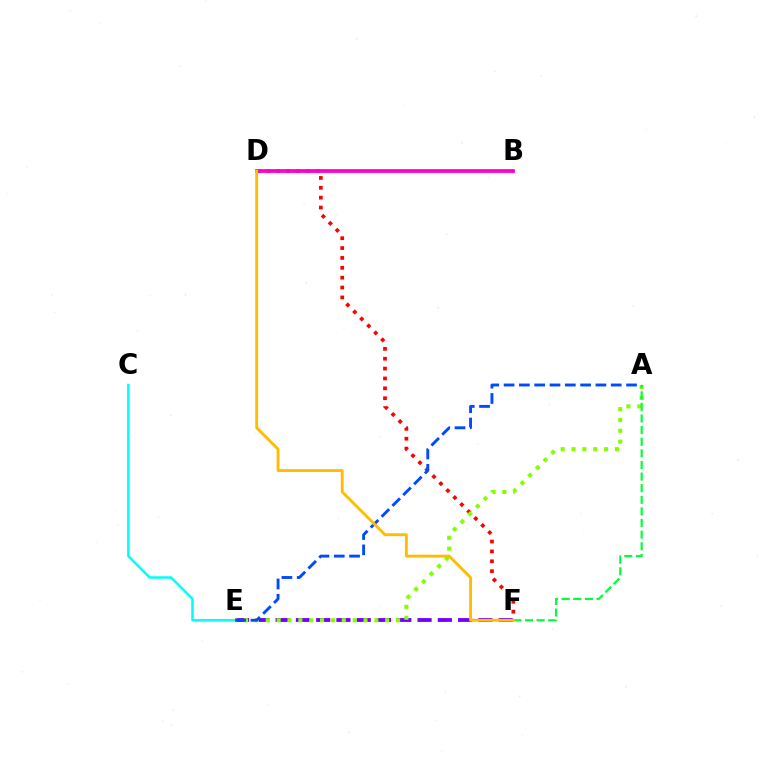{('C', 'E'): [{'color': '#00fff6', 'line_style': 'solid', 'thickness': 1.8}], ('D', 'F'): [{'color': '#ff0000', 'line_style': 'dotted', 'thickness': 2.68}, {'color': '#ffbd00', 'line_style': 'solid', 'thickness': 2.07}], ('B', 'D'): [{'color': '#ff00cf', 'line_style': 'solid', 'thickness': 2.7}], ('E', 'F'): [{'color': '#7200ff', 'line_style': 'dashed', 'thickness': 2.75}], ('A', 'E'): [{'color': '#84ff00', 'line_style': 'dotted', 'thickness': 2.95}, {'color': '#004bff', 'line_style': 'dashed', 'thickness': 2.08}], ('A', 'F'): [{'color': '#00ff39', 'line_style': 'dashed', 'thickness': 1.58}]}